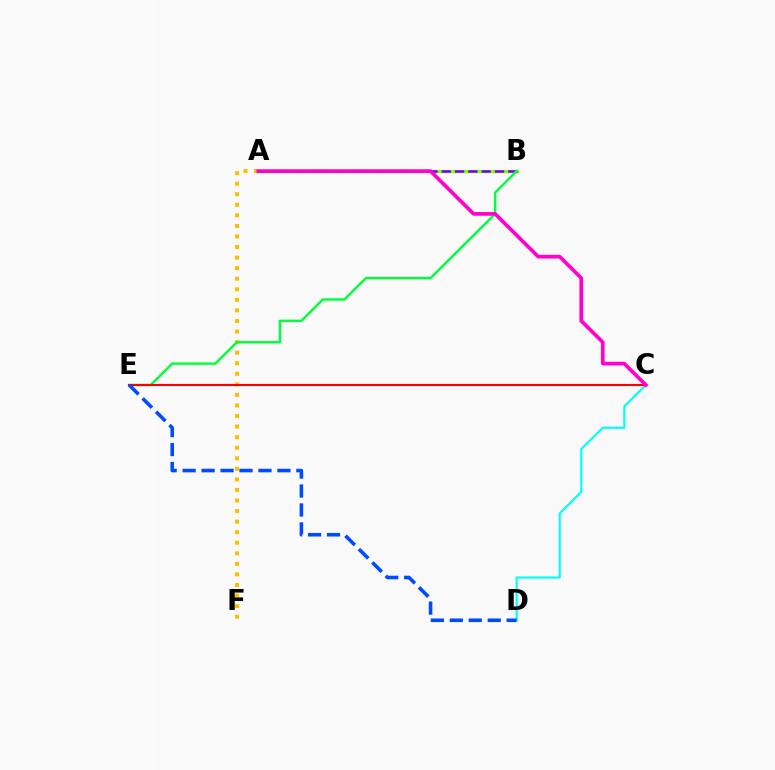{('A', 'B'): [{'color': '#84ff00', 'line_style': 'solid', 'thickness': 2.37}, {'color': '#7200ff', 'line_style': 'dashed', 'thickness': 1.81}], ('C', 'D'): [{'color': '#00fff6', 'line_style': 'solid', 'thickness': 1.53}], ('A', 'F'): [{'color': '#ffbd00', 'line_style': 'dotted', 'thickness': 2.87}], ('B', 'E'): [{'color': '#00ff39', 'line_style': 'solid', 'thickness': 1.73}], ('C', 'E'): [{'color': '#ff0000', 'line_style': 'solid', 'thickness': 1.53}], ('A', 'C'): [{'color': '#ff00cf', 'line_style': 'solid', 'thickness': 2.65}], ('D', 'E'): [{'color': '#004bff', 'line_style': 'dashed', 'thickness': 2.58}]}